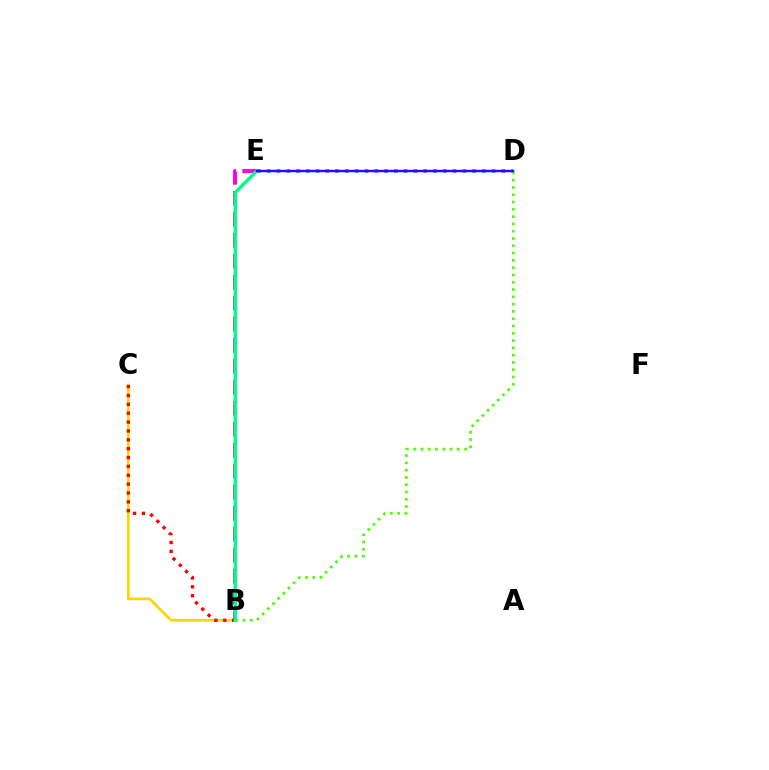{('B', 'E'): [{'color': '#ff00ed', 'line_style': 'dashed', 'thickness': 2.85}, {'color': '#00ff86', 'line_style': 'solid', 'thickness': 2.46}], ('D', 'E'): [{'color': '#009eff', 'line_style': 'dotted', 'thickness': 2.66}, {'color': '#3700ff', 'line_style': 'solid', 'thickness': 1.75}], ('B', 'C'): [{'color': '#ffd500', 'line_style': 'solid', 'thickness': 1.95}, {'color': '#ff0000', 'line_style': 'dotted', 'thickness': 2.41}], ('B', 'D'): [{'color': '#4fff00', 'line_style': 'dotted', 'thickness': 1.98}]}